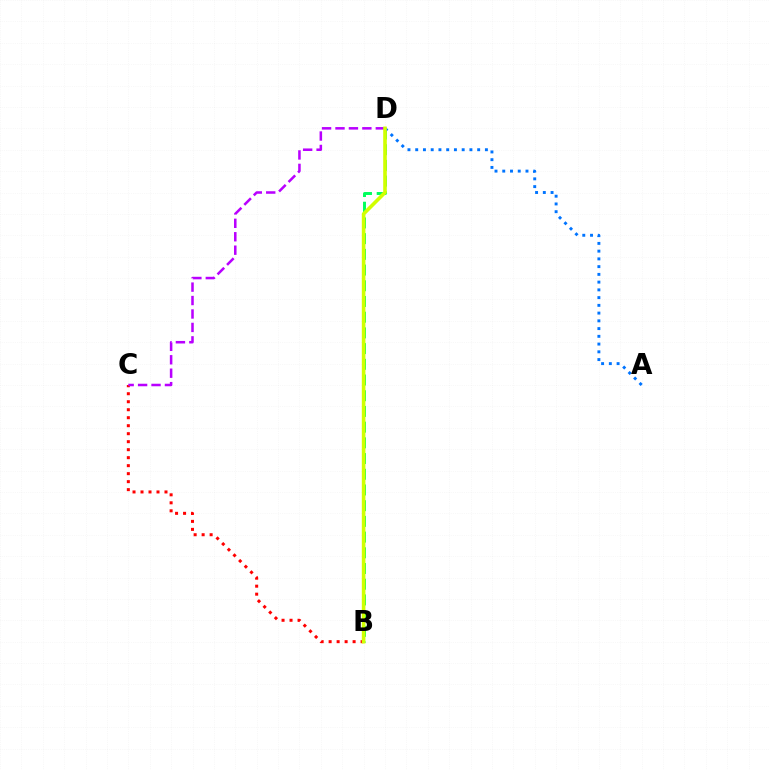{('B', 'C'): [{'color': '#ff0000', 'line_style': 'dotted', 'thickness': 2.17}], ('B', 'D'): [{'color': '#00ff5c', 'line_style': 'dashed', 'thickness': 2.13}, {'color': '#d1ff00', 'line_style': 'solid', 'thickness': 2.6}], ('A', 'D'): [{'color': '#0074ff', 'line_style': 'dotted', 'thickness': 2.1}], ('C', 'D'): [{'color': '#b900ff', 'line_style': 'dashed', 'thickness': 1.83}]}